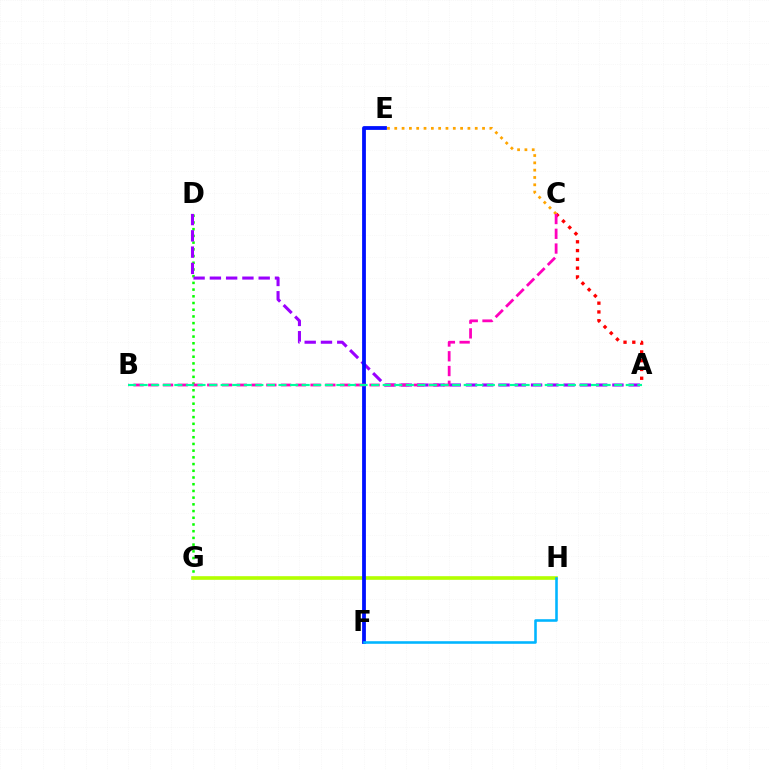{('A', 'C'): [{'color': '#ff0000', 'line_style': 'dotted', 'thickness': 2.39}], ('D', 'G'): [{'color': '#08ff00', 'line_style': 'dotted', 'thickness': 1.82}], ('A', 'D'): [{'color': '#9b00ff', 'line_style': 'dashed', 'thickness': 2.21}], ('C', 'E'): [{'color': '#ffa500', 'line_style': 'dotted', 'thickness': 1.99}], ('G', 'H'): [{'color': '#b3ff00', 'line_style': 'solid', 'thickness': 2.62}], ('E', 'F'): [{'color': '#0010ff', 'line_style': 'solid', 'thickness': 2.73}], ('B', 'C'): [{'color': '#ff00bd', 'line_style': 'dashed', 'thickness': 2.0}], ('A', 'B'): [{'color': '#00ff9d', 'line_style': 'dashed', 'thickness': 1.57}], ('F', 'H'): [{'color': '#00b5ff', 'line_style': 'solid', 'thickness': 1.85}]}